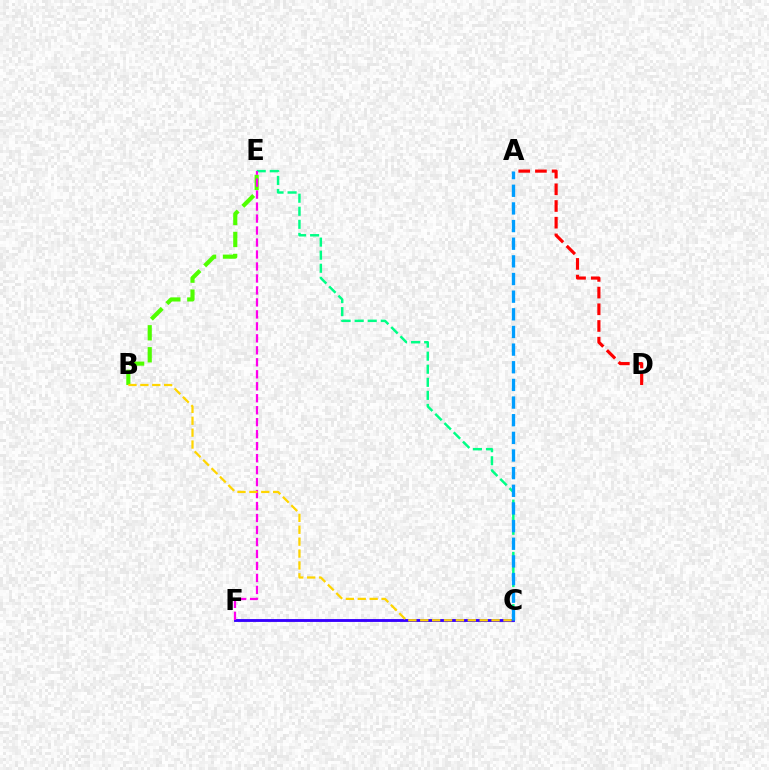{('C', 'F'): [{'color': '#3700ff', 'line_style': 'solid', 'thickness': 2.06}], ('C', 'E'): [{'color': '#00ff86', 'line_style': 'dashed', 'thickness': 1.77}], ('A', 'D'): [{'color': '#ff0000', 'line_style': 'dashed', 'thickness': 2.27}], ('B', 'E'): [{'color': '#4fff00', 'line_style': 'dashed', 'thickness': 2.99}], ('A', 'C'): [{'color': '#009eff', 'line_style': 'dashed', 'thickness': 2.4}], ('E', 'F'): [{'color': '#ff00ed', 'line_style': 'dashed', 'thickness': 1.63}], ('B', 'C'): [{'color': '#ffd500', 'line_style': 'dashed', 'thickness': 1.62}]}